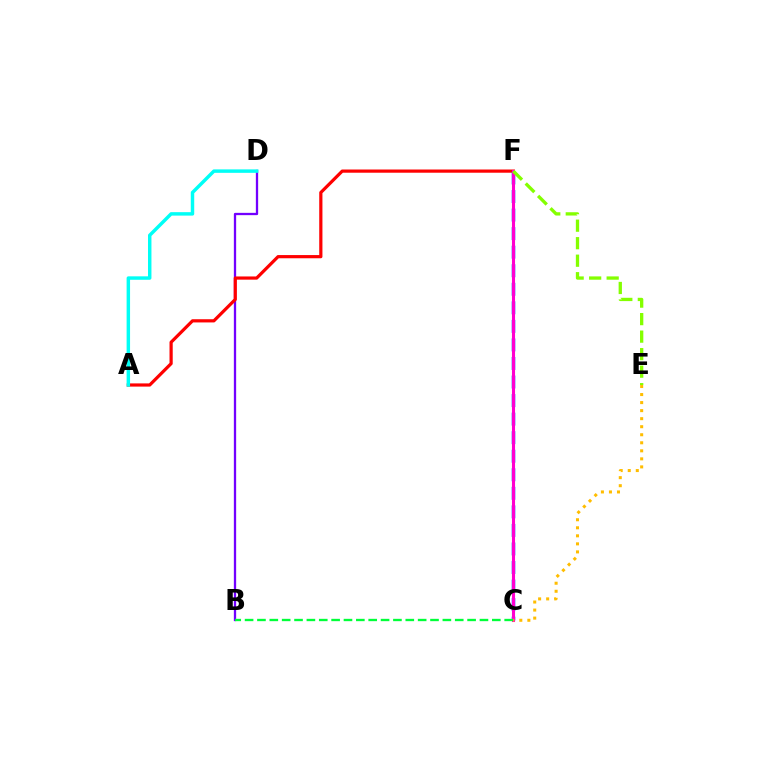{('B', 'D'): [{'color': '#7200ff', 'line_style': 'solid', 'thickness': 1.66}], ('A', 'F'): [{'color': '#ff0000', 'line_style': 'solid', 'thickness': 2.31}], ('C', 'F'): [{'color': '#004bff', 'line_style': 'dashed', 'thickness': 2.52}, {'color': '#ff00cf', 'line_style': 'solid', 'thickness': 2.22}], ('A', 'D'): [{'color': '#00fff6', 'line_style': 'solid', 'thickness': 2.48}], ('E', 'F'): [{'color': '#84ff00', 'line_style': 'dashed', 'thickness': 2.38}], ('B', 'C'): [{'color': '#00ff39', 'line_style': 'dashed', 'thickness': 1.68}], ('C', 'E'): [{'color': '#ffbd00', 'line_style': 'dotted', 'thickness': 2.18}]}